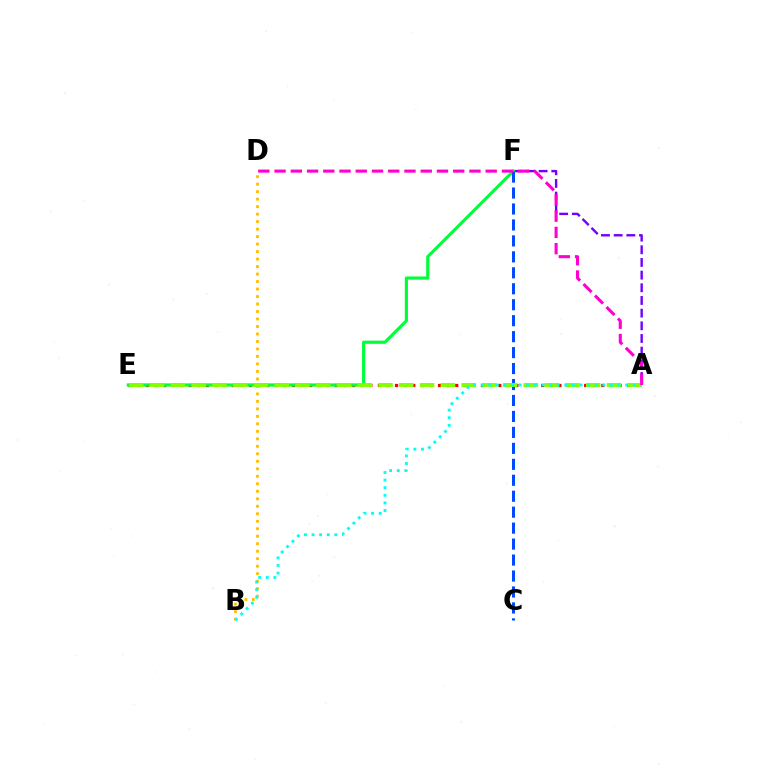{('B', 'D'): [{'color': '#ffbd00', 'line_style': 'dotted', 'thickness': 2.04}], ('A', 'E'): [{'color': '#ff0000', 'line_style': 'dotted', 'thickness': 2.34}, {'color': '#84ff00', 'line_style': 'dashed', 'thickness': 2.82}], ('A', 'F'): [{'color': '#7200ff', 'line_style': 'dashed', 'thickness': 1.72}], ('E', 'F'): [{'color': '#00ff39', 'line_style': 'solid', 'thickness': 2.28}], ('C', 'F'): [{'color': '#004bff', 'line_style': 'dashed', 'thickness': 2.17}], ('A', 'B'): [{'color': '#00fff6', 'line_style': 'dotted', 'thickness': 2.07}], ('A', 'D'): [{'color': '#ff00cf', 'line_style': 'dashed', 'thickness': 2.21}]}